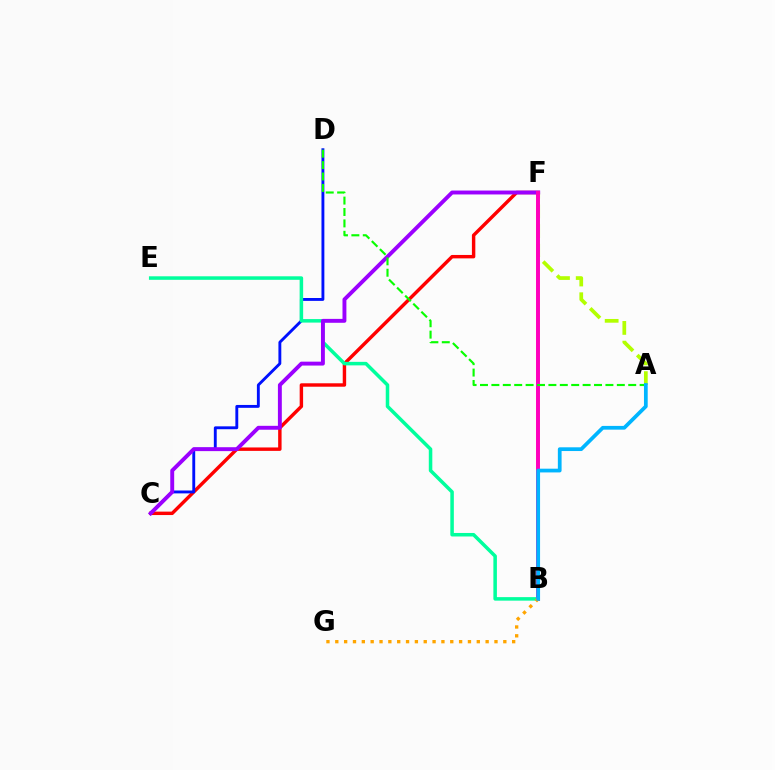{('A', 'F'): [{'color': '#b3ff00', 'line_style': 'dashed', 'thickness': 2.68}], ('C', 'F'): [{'color': '#ff0000', 'line_style': 'solid', 'thickness': 2.47}, {'color': '#9b00ff', 'line_style': 'solid', 'thickness': 2.81}], ('C', 'D'): [{'color': '#0010ff', 'line_style': 'solid', 'thickness': 2.07}], ('B', 'E'): [{'color': '#00ff9d', 'line_style': 'solid', 'thickness': 2.53}], ('B', 'F'): [{'color': '#ff00bd', 'line_style': 'solid', 'thickness': 2.85}], ('A', 'D'): [{'color': '#08ff00', 'line_style': 'dashed', 'thickness': 1.55}], ('B', 'G'): [{'color': '#ffa500', 'line_style': 'dotted', 'thickness': 2.4}], ('A', 'B'): [{'color': '#00b5ff', 'line_style': 'solid', 'thickness': 2.69}]}